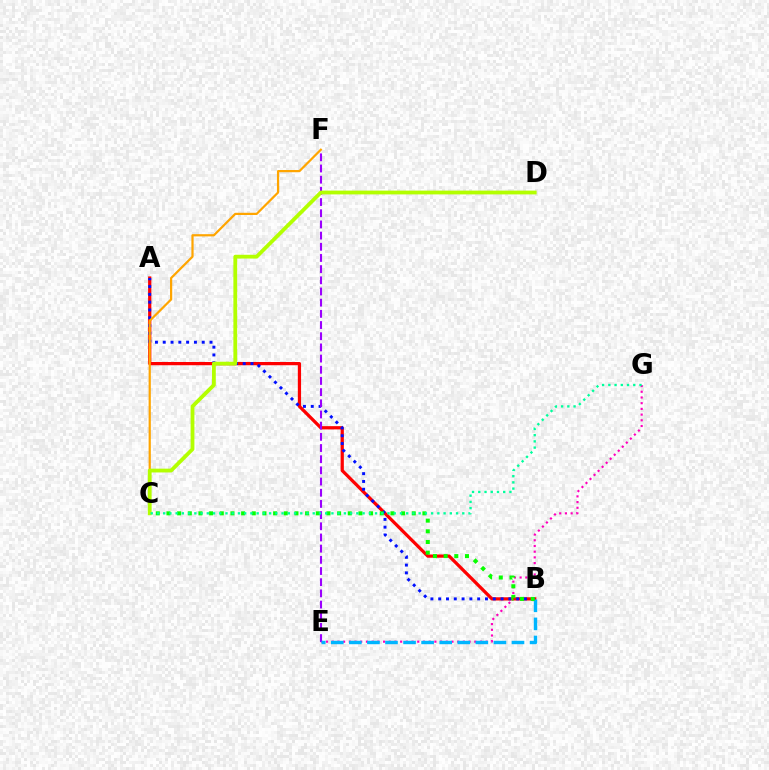{('E', 'G'): [{'color': '#ff00bd', 'line_style': 'dotted', 'thickness': 1.55}], ('A', 'B'): [{'color': '#ff0000', 'line_style': 'solid', 'thickness': 2.33}, {'color': '#0010ff', 'line_style': 'dotted', 'thickness': 2.12}], ('E', 'F'): [{'color': '#9b00ff', 'line_style': 'dashed', 'thickness': 1.52}], ('C', 'F'): [{'color': '#ffa500', 'line_style': 'solid', 'thickness': 1.59}], ('B', 'E'): [{'color': '#00b5ff', 'line_style': 'dashed', 'thickness': 2.45}], ('B', 'C'): [{'color': '#08ff00', 'line_style': 'dotted', 'thickness': 2.9}], ('C', 'D'): [{'color': '#b3ff00', 'line_style': 'solid', 'thickness': 2.73}], ('C', 'G'): [{'color': '#00ff9d', 'line_style': 'dotted', 'thickness': 1.69}]}